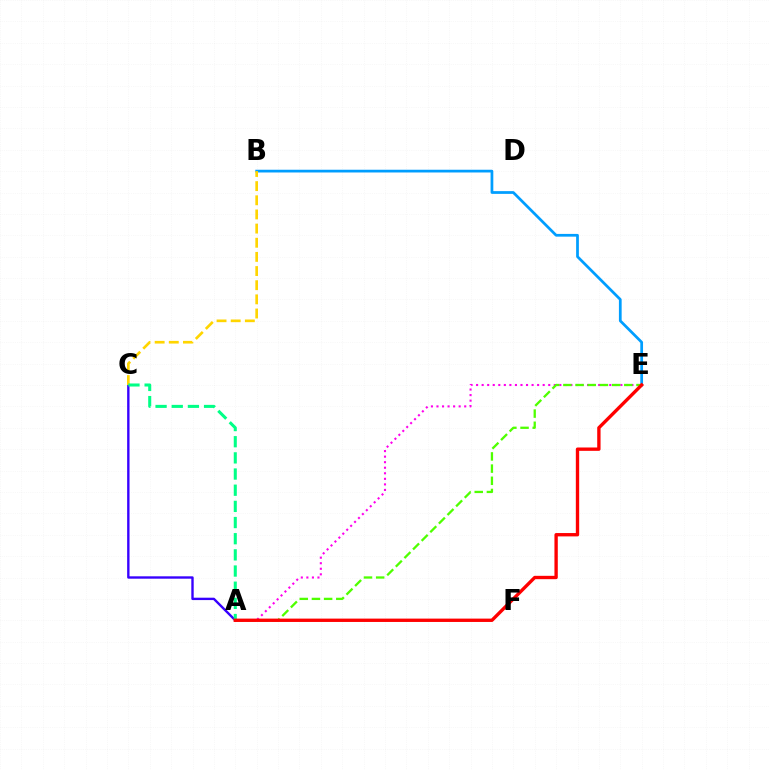{('A', 'C'): [{'color': '#3700ff', 'line_style': 'solid', 'thickness': 1.71}, {'color': '#00ff86', 'line_style': 'dashed', 'thickness': 2.2}], ('A', 'E'): [{'color': '#ff00ed', 'line_style': 'dotted', 'thickness': 1.51}, {'color': '#4fff00', 'line_style': 'dashed', 'thickness': 1.65}, {'color': '#ff0000', 'line_style': 'solid', 'thickness': 2.41}], ('B', 'E'): [{'color': '#009eff', 'line_style': 'solid', 'thickness': 1.97}], ('B', 'C'): [{'color': '#ffd500', 'line_style': 'dashed', 'thickness': 1.92}]}